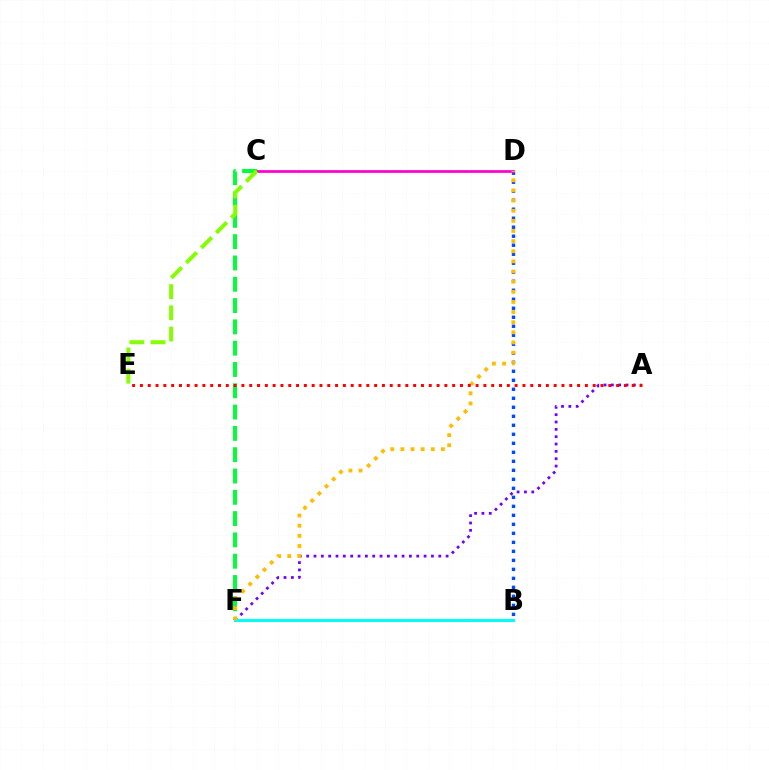{('A', 'F'): [{'color': '#7200ff', 'line_style': 'dotted', 'thickness': 1.99}], ('B', 'D'): [{'color': '#004bff', 'line_style': 'dotted', 'thickness': 2.45}], ('C', 'D'): [{'color': '#ff00cf', 'line_style': 'solid', 'thickness': 1.97}], ('C', 'F'): [{'color': '#00ff39', 'line_style': 'dashed', 'thickness': 2.89}], ('B', 'F'): [{'color': '#00fff6', 'line_style': 'solid', 'thickness': 2.15}], ('C', 'E'): [{'color': '#84ff00', 'line_style': 'dashed', 'thickness': 2.88}], ('D', 'F'): [{'color': '#ffbd00', 'line_style': 'dotted', 'thickness': 2.75}], ('A', 'E'): [{'color': '#ff0000', 'line_style': 'dotted', 'thickness': 2.12}]}